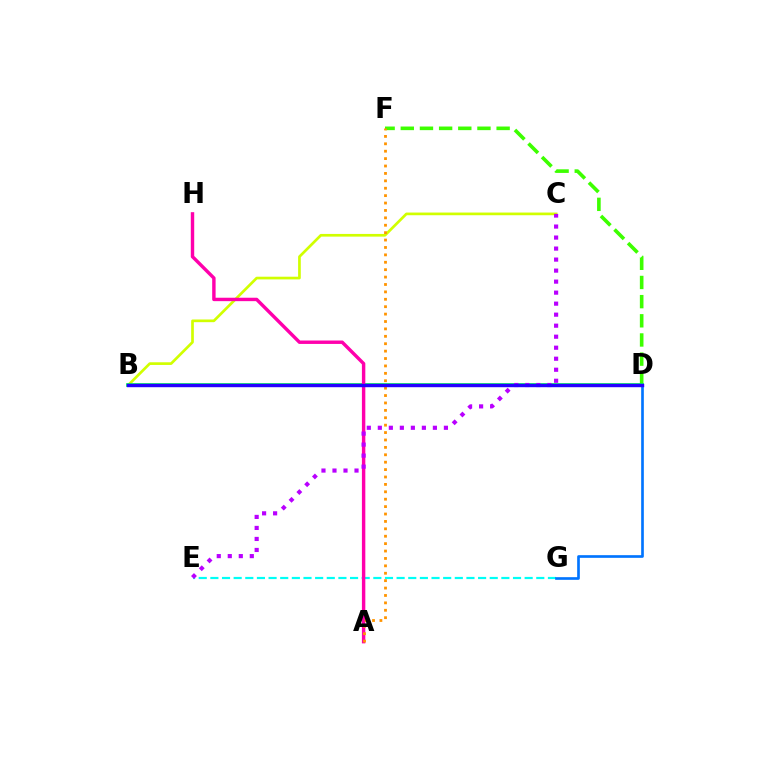{('B', 'C'): [{'color': '#d1ff00', 'line_style': 'solid', 'thickness': 1.93}], ('D', 'F'): [{'color': '#3dff00', 'line_style': 'dashed', 'thickness': 2.6}], ('E', 'G'): [{'color': '#00fff6', 'line_style': 'dashed', 'thickness': 1.58}], ('B', 'D'): [{'color': '#ff0000', 'line_style': 'solid', 'thickness': 1.56}, {'color': '#00ff5c', 'line_style': 'solid', 'thickness': 2.66}, {'color': '#2500ff', 'line_style': 'solid', 'thickness': 2.46}], ('D', 'G'): [{'color': '#0074ff', 'line_style': 'solid', 'thickness': 1.92}], ('A', 'H'): [{'color': '#ff00ac', 'line_style': 'solid', 'thickness': 2.46}], ('A', 'F'): [{'color': '#ff9400', 'line_style': 'dotted', 'thickness': 2.01}], ('C', 'E'): [{'color': '#b900ff', 'line_style': 'dotted', 'thickness': 2.99}]}